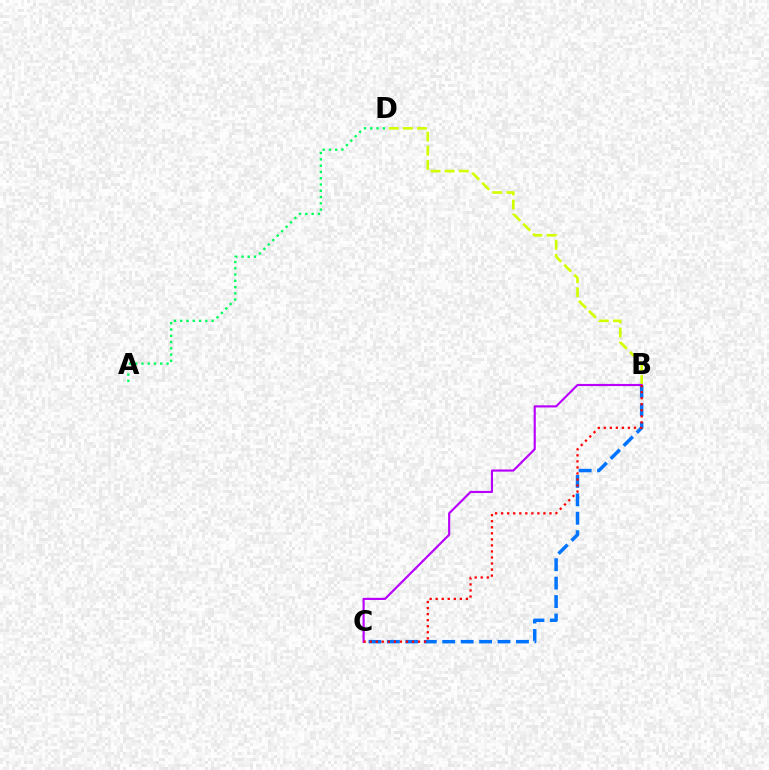{('B', 'D'): [{'color': '#d1ff00', 'line_style': 'dashed', 'thickness': 1.92}], ('B', 'C'): [{'color': '#0074ff', 'line_style': 'dashed', 'thickness': 2.5}, {'color': '#b900ff', 'line_style': 'solid', 'thickness': 1.55}, {'color': '#ff0000', 'line_style': 'dotted', 'thickness': 1.64}], ('A', 'D'): [{'color': '#00ff5c', 'line_style': 'dotted', 'thickness': 1.7}]}